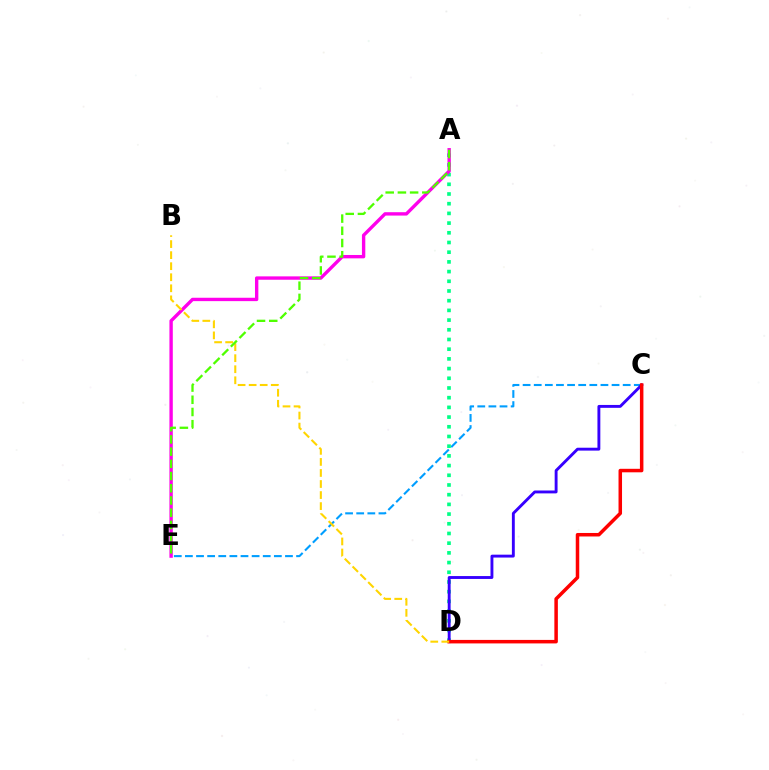{('C', 'E'): [{'color': '#009eff', 'line_style': 'dashed', 'thickness': 1.51}], ('A', 'D'): [{'color': '#00ff86', 'line_style': 'dotted', 'thickness': 2.64}], ('C', 'D'): [{'color': '#3700ff', 'line_style': 'solid', 'thickness': 2.08}, {'color': '#ff0000', 'line_style': 'solid', 'thickness': 2.52}], ('A', 'E'): [{'color': '#ff00ed', 'line_style': 'solid', 'thickness': 2.43}, {'color': '#4fff00', 'line_style': 'dashed', 'thickness': 1.66}], ('B', 'D'): [{'color': '#ffd500', 'line_style': 'dashed', 'thickness': 1.5}]}